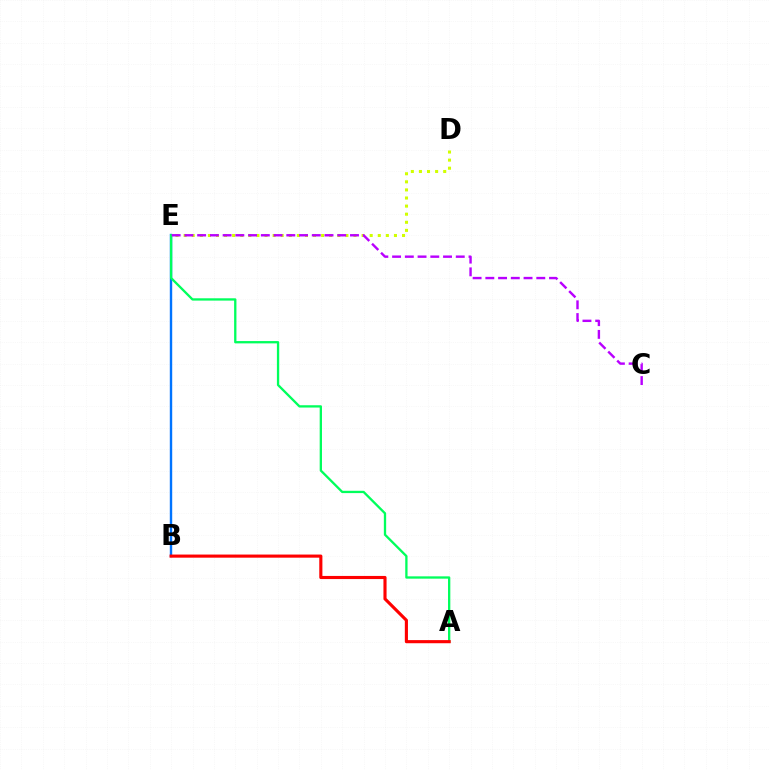{('B', 'E'): [{'color': '#0074ff', 'line_style': 'solid', 'thickness': 1.73}], ('A', 'E'): [{'color': '#00ff5c', 'line_style': 'solid', 'thickness': 1.66}], ('D', 'E'): [{'color': '#d1ff00', 'line_style': 'dotted', 'thickness': 2.2}], ('A', 'B'): [{'color': '#ff0000', 'line_style': 'solid', 'thickness': 2.25}], ('C', 'E'): [{'color': '#b900ff', 'line_style': 'dashed', 'thickness': 1.73}]}